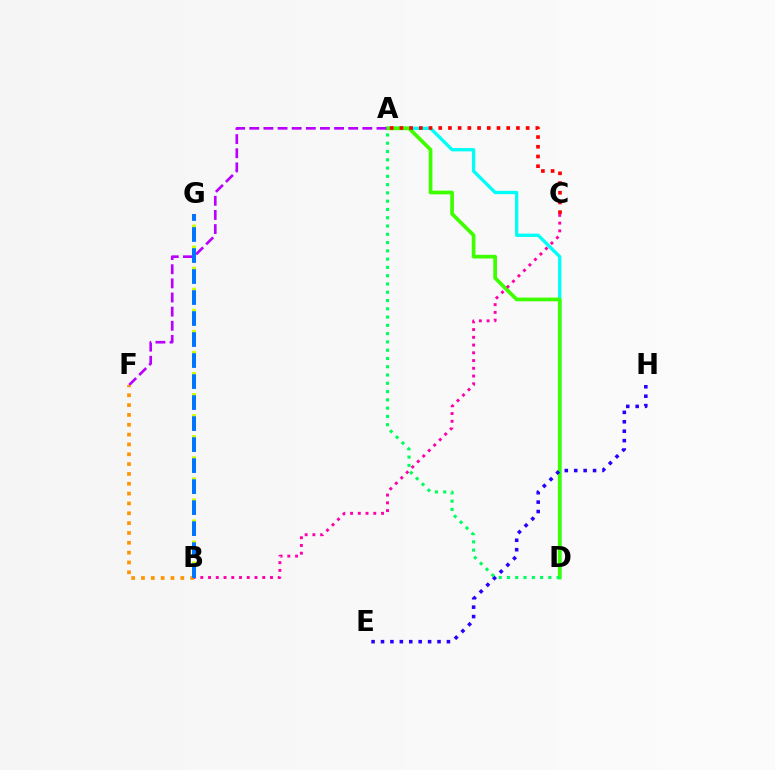{('A', 'D'): [{'color': '#00fff6', 'line_style': 'solid', 'thickness': 2.4}, {'color': '#3dff00', 'line_style': 'solid', 'thickness': 2.66}, {'color': '#00ff5c', 'line_style': 'dotted', 'thickness': 2.25}], ('E', 'H'): [{'color': '#2500ff', 'line_style': 'dotted', 'thickness': 2.56}], ('B', 'G'): [{'color': '#d1ff00', 'line_style': 'dotted', 'thickness': 2.86}, {'color': '#0074ff', 'line_style': 'dashed', 'thickness': 2.85}], ('B', 'C'): [{'color': '#ff00ac', 'line_style': 'dotted', 'thickness': 2.1}], ('A', 'F'): [{'color': '#b900ff', 'line_style': 'dashed', 'thickness': 1.92}], ('A', 'C'): [{'color': '#ff0000', 'line_style': 'dotted', 'thickness': 2.64}], ('B', 'F'): [{'color': '#ff9400', 'line_style': 'dotted', 'thickness': 2.67}]}